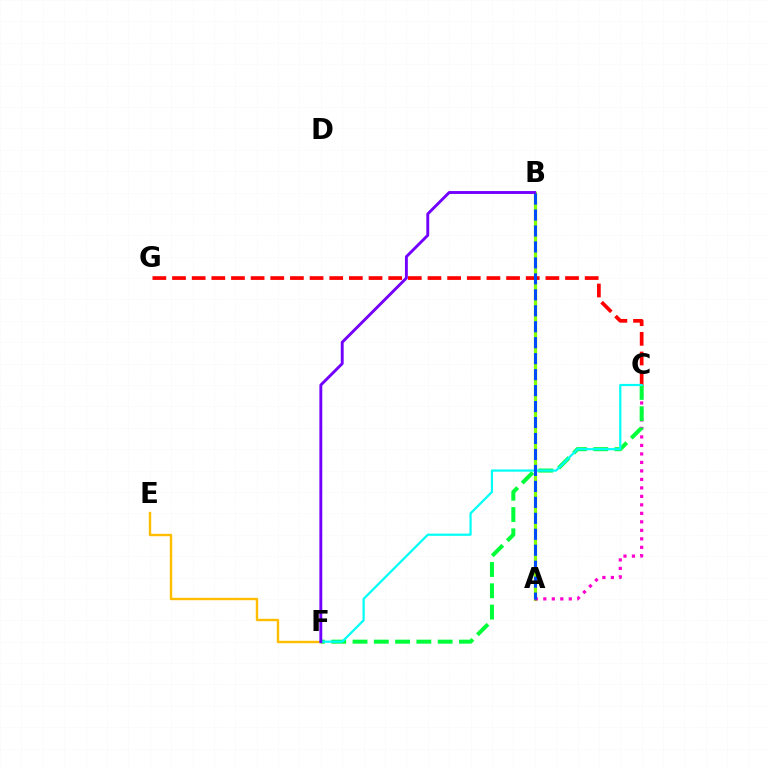{('A', 'B'): [{'color': '#84ff00', 'line_style': 'solid', 'thickness': 2.36}, {'color': '#004bff', 'line_style': 'dashed', 'thickness': 2.17}], ('A', 'C'): [{'color': '#ff00cf', 'line_style': 'dotted', 'thickness': 2.31}], ('C', 'G'): [{'color': '#ff0000', 'line_style': 'dashed', 'thickness': 2.67}], ('C', 'F'): [{'color': '#00ff39', 'line_style': 'dashed', 'thickness': 2.89}, {'color': '#00fff6', 'line_style': 'solid', 'thickness': 1.6}], ('E', 'F'): [{'color': '#ffbd00', 'line_style': 'solid', 'thickness': 1.74}], ('B', 'F'): [{'color': '#7200ff', 'line_style': 'solid', 'thickness': 2.08}]}